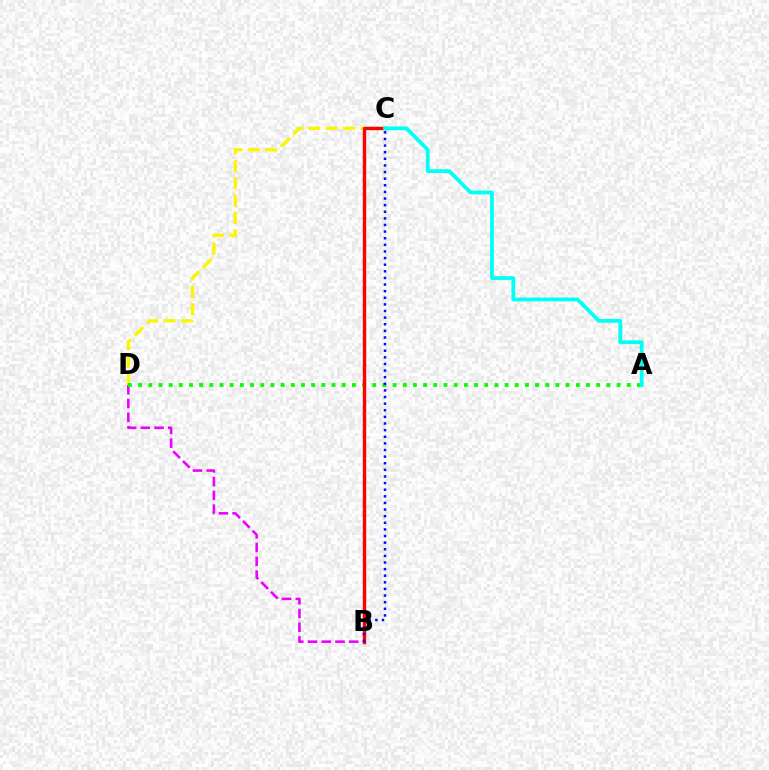{('C', 'D'): [{'color': '#fcf500', 'line_style': 'dashed', 'thickness': 2.36}], ('B', 'D'): [{'color': '#ee00ff', 'line_style': 'dashed', 'thickness': 1.87}], ('A', 'D'): [{'color': '#08ff00', 'line_style': 'dotted', 'thickness': 2.77}], ('B', 'C'): [{'color': '#ff0000', 'line_style': 'solid', 'thickness': 2.45}, {'color': '#0010ff', 'line_style': 'dotted', 'thickness': 1.8}], ('A', 'C'): [{'color': '#00fff6', 'line_style': 'solid', 'thickness': 2.72}]}